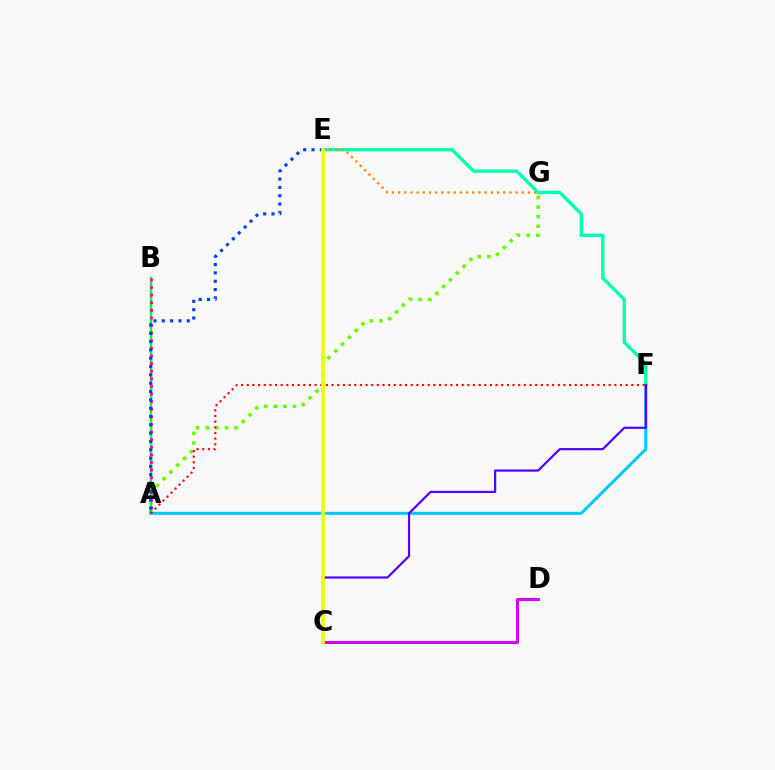{('A', 'G'): [{'color': '#66ff00', 'line_style': 'dotted', 'thickness': 2.61}], ('A', 'F'): [{'color': '#00c7ff', 'line_style': 'solid', 'thickness': 2.18}, {'color': '#ff0000', 'line_style': 'dotted', 'thickness': 1.54}], ('A', 'B'): [{'color': '#00ff27', 'line_style': 'solid', 'thickness': 1.75}, {'color': '#ff00a0', 'line_style': 'dotted', 'thickness': 2.07}], ('A', 'E'): [{'color': '#003fff', 'line_style': 'dotted', 'thickness': 2.26}], ('E', 'F'): [{'color': '#00ffaf', 'line_style': 'solid', 'thickness': 2.4}], ('C', 'D'): [{'color': '#d600ff', 'line_style': 'solid', 'thickness': 2.17}], ('E', 'G'): [{'color': '#ff8800', 'line_style': 'dotted', 'thickness': 1.68}], ('C', 'F'): [{'color': '#4f00ff', 'line_style': 'solid', 'thickness': 1.58}], ('C', 'E'): [{'color': '#eeff00', 'line_style': 'solid', 'thickness': 2.6}]}